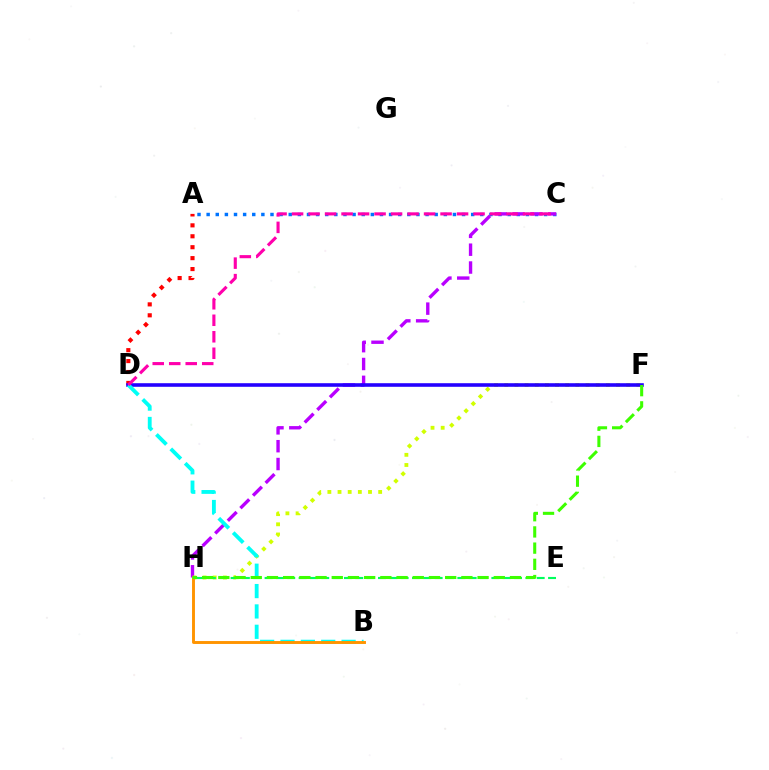{('A', 'D'): [{'color': '#ff0000', 'line_style': 'dotted', 'thickness': 2.97}], ('A', 'C'): [{'color': '#0074ff', 'line_style': 'dotted', 'thickness': 2.48}], ('C', 'H'): [{'color': '#b900ff', 'line_style': 'dashed', 'thickness': 2.42}], ('F', 'H'): [{'color': '#d1ff00', 'line_style': 'dotted', 'thickness': 2.76}, {'color': '#3dff00', 'line_style': 'dashed', 'thickness': 2.2}], ('E', 'H'): [{'color': '#00ff5c', 'line_style': 'dashed', 'thickness': 1.54}], ('D', 'F'): [{'color': '#2500ff', 'line_style': 'solid', 'thickness': 2.58}], ('B', 'D'): [{'color': '#00fff6', 'line_style': 'dashed', 'thickness': 2.77}], ('B', 'H'): [{'color': '#ff9400', 'line_style': 'solid', 'thickness': 2.1}], ('C', 'D'): [{'color': '#ff00ac', 'line_style': 'dashed', 'thickness': 2.24}]}